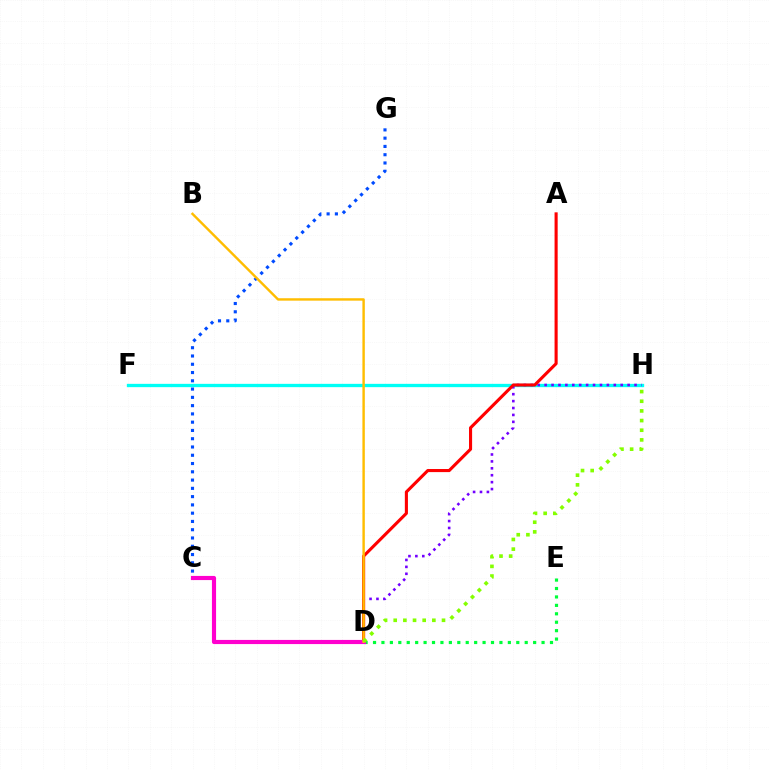{('F', 'H'): [{'color': '#00fff6', 'line_style': 'solid', 'thickness': 2.38}], ('C', 'G'): [{'color': '#004bff', 'line_style': 'dotted', 'thickness': 2.25}], ('D', 'H'): [{'color': '#7200ff', 'line_style': 'dotted', 'thickness': 1.88}, {'color': '#84ff00', 'line_style': 'dotted', 'thickness': 2.62}], ('A', 'D'): [{'color': '#ff0000', 'line_style': 'solid', 'thickness': 2.23}], ('D', 'E'): [{'color': '#00ff39', 'line_style': 'dotted', 'thickness': 2.29}], ('C', 'D'): [{'color': '#ff00cf', 'line_style': 'solid', 'thickness': 2.99}], ('B', 'D'): [{'color': '#ffbd00', 'line_style': 'solid', 'thickness': 1.74}]}